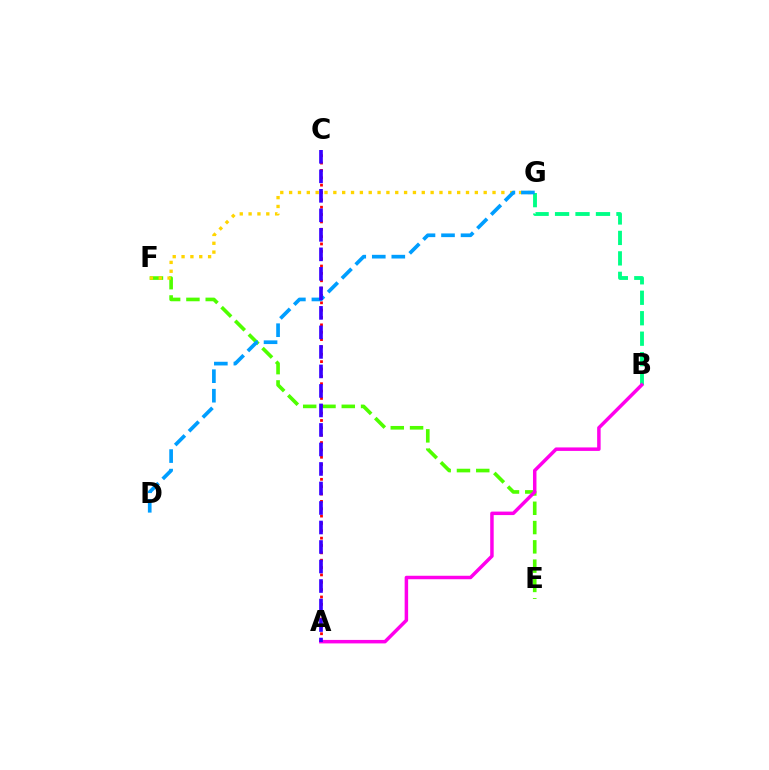{('E', 'F'): [{'color': '#4fff00', 'line_style': 'dashed', 'thickness': 2.62}], ('F', 'G'): [{'color': '#ffd500', 'line_style': 'dotted', 'thickness': 2.4}], ('B', 'G'): [{'color': '#00ff86', 'line_style': 'dashed', 'thickness': 2.78}], ('A', 'C'): [{'color': '#ff0000', 'line_style': 'dotted', 'thickness': 2.0}, {'color': '#3700ff', 'line_style': 'dashed', 'thickness': 2.65}], ('D', 'G'): [{'color': '#009eff', 'line_style': 'dashed', 'thickness': 2.65}], ('A', 'B'): [{'color': '#ff00ed', 'line_style': 'solid', 'thickness': 2.51}]}